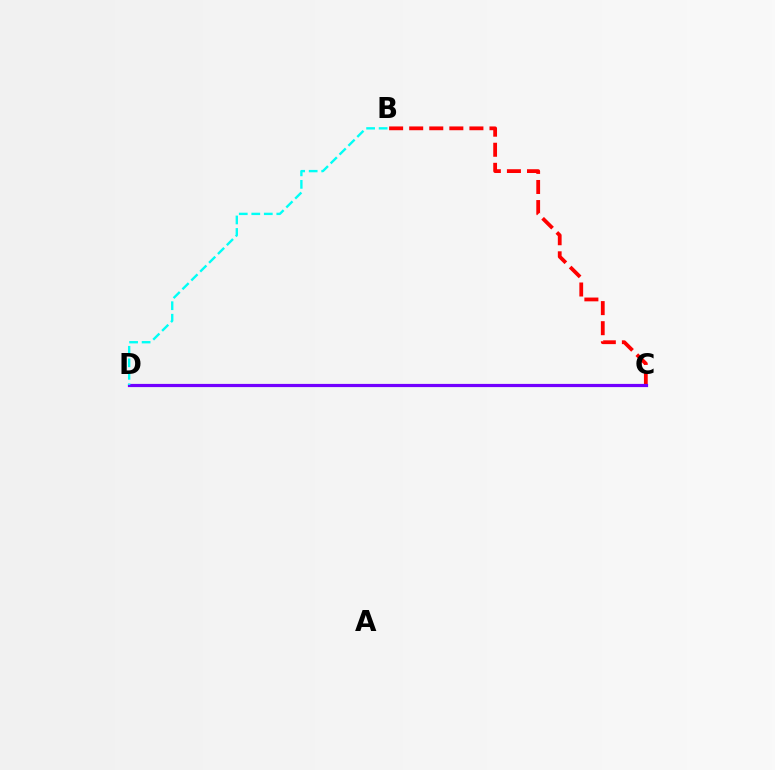{('C', 'D'): [{'color': '#84ff00', 'line_style': 'solid', 'thickness': 1.94}, {'color': '#7200ff', 'line_style': 'solid', 'thickness': 2.3}], ('B', 'C'): [{'color': '#ff0000', 'line_style': 'dashed', 'thickness': 2.73}], ('B', 'D'): [{'color': '#00fff6', 'line_style': 'dashed', 'thickness': 1.7}]}